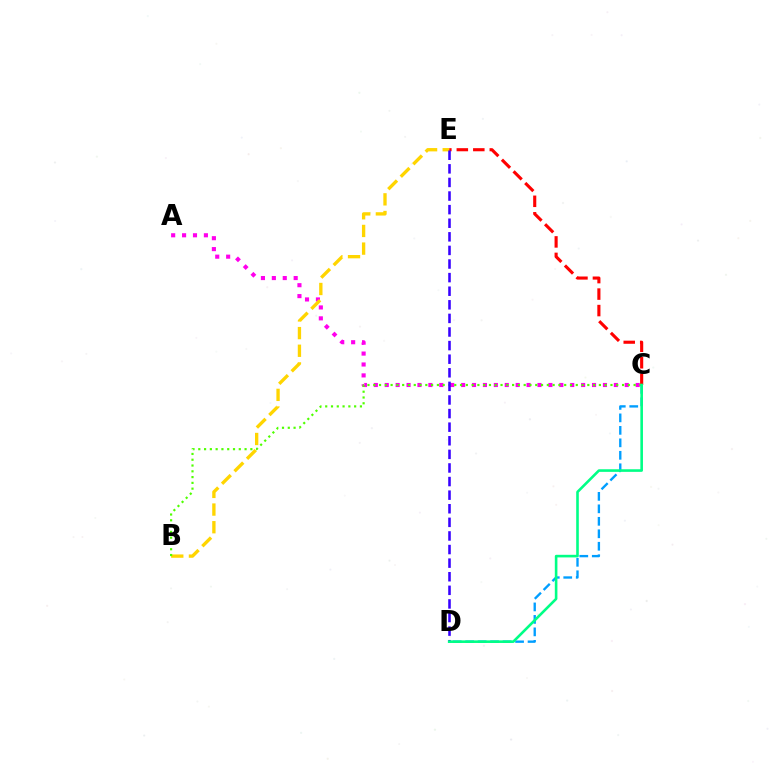{('A', 'C'): [{'color': '#ff00ed', 'line_style': 'dotted', 'thickness': 2.96}], ('C', 'E'): [{'color': '#ff0000', 'line_style': 'dashed', 'thickness': 2.24}], ('B', 'E'): [{'color': '#ffd500', 'line_style': 'dashed', 'thickness': 2.4}], ('B', 'C'): [{'color': '#4fff00', 'line_style': 'dotted', 'thickness': 1.57}], ('C', 'D'): [{'color': '#009eff', 'line_style': 'dashed', 'thickness': 1.69}, {'color': '#00ff86', 'line_style': 'solid', 'thickness': 1.88}], ('D', 'E'): [{'color': '#3700ff', 'line_style': 'dashed', 'thickness': 1.85}]}